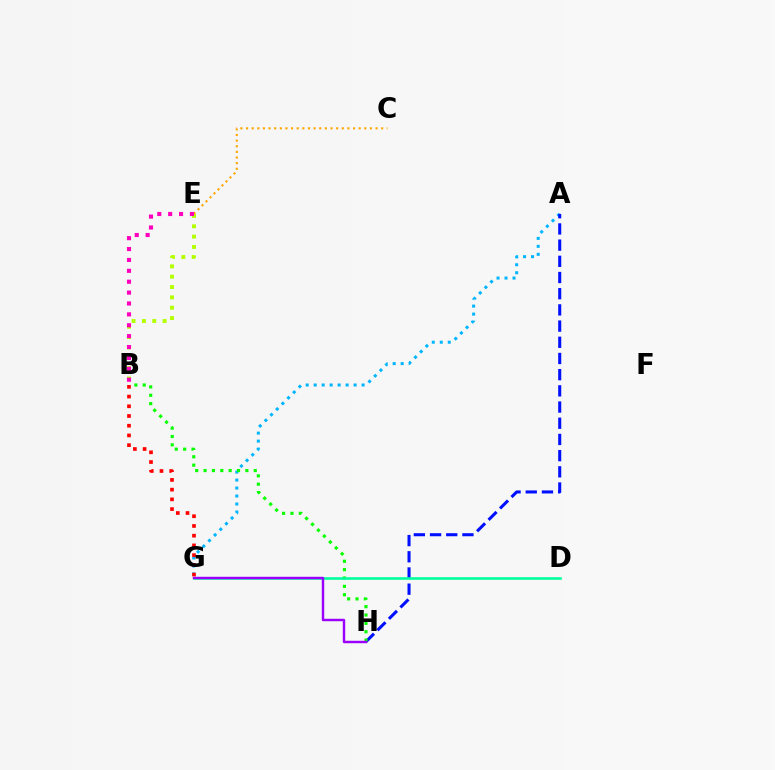{('A', 'G'): [{'color': '#00b5ff', 'line_style': 'dotted', 'thickness': 2.17}], ('B', 'E'): [{'color': '#b3ff00', 'line_style': 'dotted', 'thickness': 2.81}, {'color': '#ff00bd', 'line_style': 'dotted', 'thickness': 2.96}], ('C', 'E'): [{'color': '#ffa500', 'line_style': 'dotted', 'thickness': 1.53}], ('A', 'H'): [{'color': '#0010ff', 'line_style': 'dashed', 'thickness': 2.2}], ('B', 'H'): [{'color': '#08ff00', 'line_style': 'dotted', 'thickness': 2.27}], ('D', 'G'): [{'color': '#00ff9d', 'line_style': 'solid', 'thickness': 1.87}], ('B', 'G'): [{'color': '#ff0000', 'line_style': 'dotted', 'thickness': 2.64}], ('G', 'H'): [{'color': '#9b00ff', 'line_style': 'solid', 'thickness': 1.75}]}